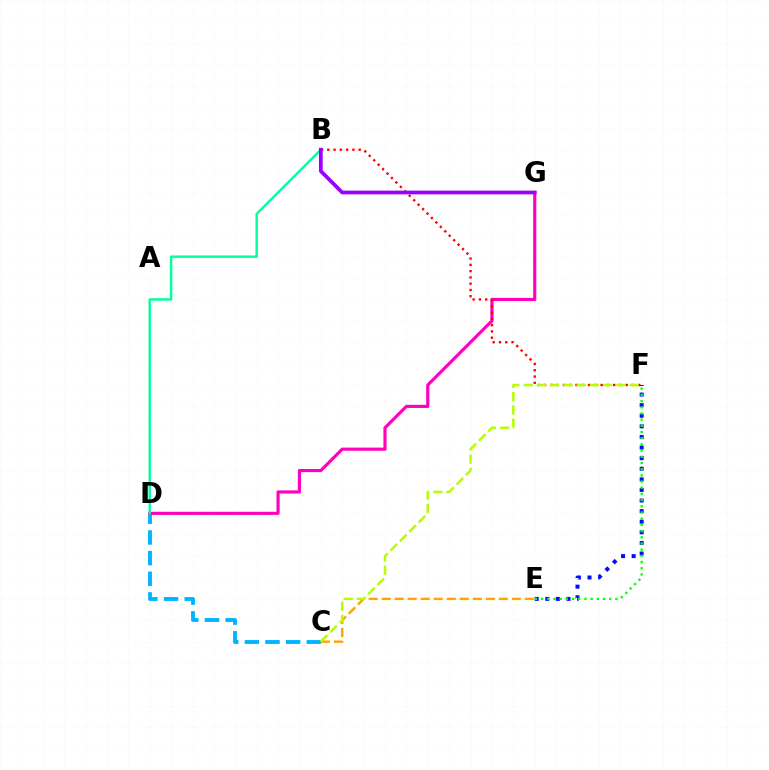{('C', 'D'): [{'color': '#00b5ff', 'line_style': 'dashed', 'thickness': 2.8}], ('D', 'G'): [{'color': '#ff00bd', 'line_style': 'solid', 'thickness': 2.27}], ('C', 'E'): [{'color': '#ffa500', 'line_style': 'dashed', 'thickness': 1.77}], ('B', 'F'): [{'color': '#ff0000', 'line_style': 'dotted', 'thickness': 1.71}], ('E', 'F'): [{'color': '#0010ff', 'line_style': 'dotted', 'thickness': 2.88}, {'color': '#08ff00', 'line_style': 'dotted', 'thickness': 1.68}], ('C', 'F'): [{'color': '#b3ff00', 'line_style': 'dashed', 'thickness': 1.8}], ('B', 'D'): [{'color': '#00ff9d', 'line_style': 'solid', 'thickness': 1.75}], ('B', 'G'): [{'color': '#9b00ff', 'line_style': 'solid', 'thickness': 2.69}]}